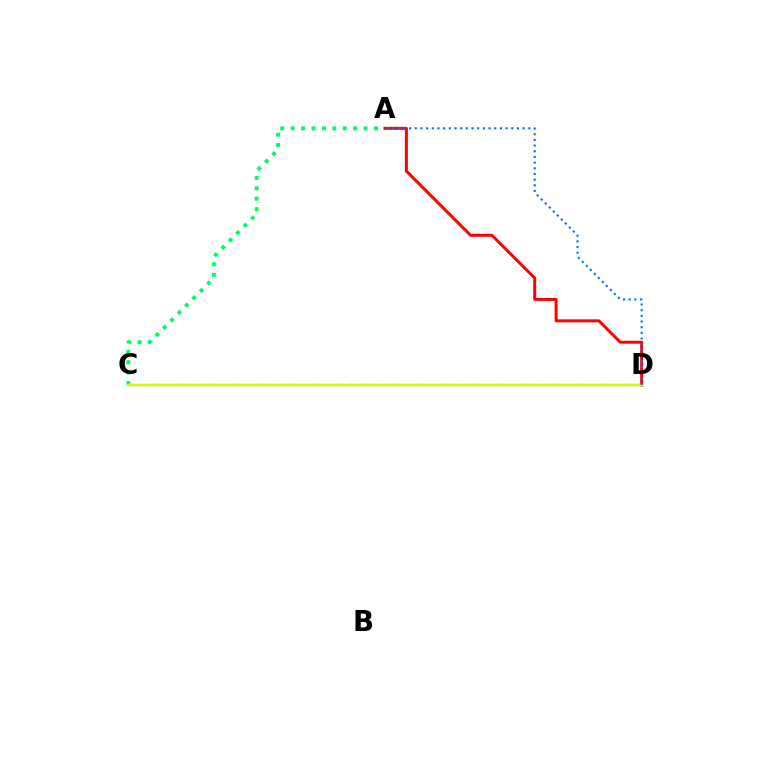{('A', 'C'): [{'color': '#00ff5c', 'line_style': 'dotted', 'thickness': 2.83}], ('C', 'D'): [{'color': '#b900ff', 'line_style': 'dashed', 'thickness': 1.56}, {'color': '#d1ff00', 'line_style': 'solid', 'thickness': 1.73}], ('A', 'D'): [{'color': '#ff0000', 'line_style': 'solid', 'thickness': 2.15}, {'color': '#0074ff', 'line_style': 'dotted', 'thickness': 1.54}]}